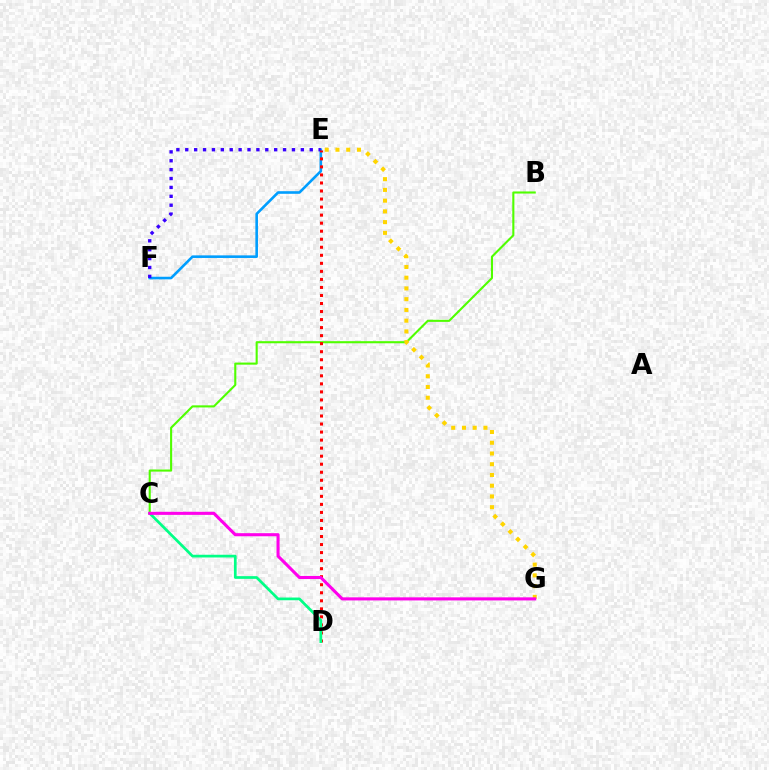{('E', 'F'): [{'color': '#009eff', 'line_style': 'solid', 'thickness': 1.88}, {'color': '#3700ff', 'line_style': 'dotted', 'thickness': 2.42}], ('B', 'C'): [{'color': '#4fff00', 'line_style': 'solid', 'thickness': 1.51}], ('E', 'G'): [{'color': '#ffd500', 'line_style': 'dotted', 'thickness': 2.92}], ('D', 'E'): [{'color': '#ff0000', 'line_style': 'dotted', 'thickness': 2.18}], ('C', 'D'): [{'color': '#00ff86', 'line_style': 'solid', 'thickness': 1.95}], ('C', 'G'): [{'color': '#ff00ed', 'line_style': 'solid', 'thickness': 2.22}]}